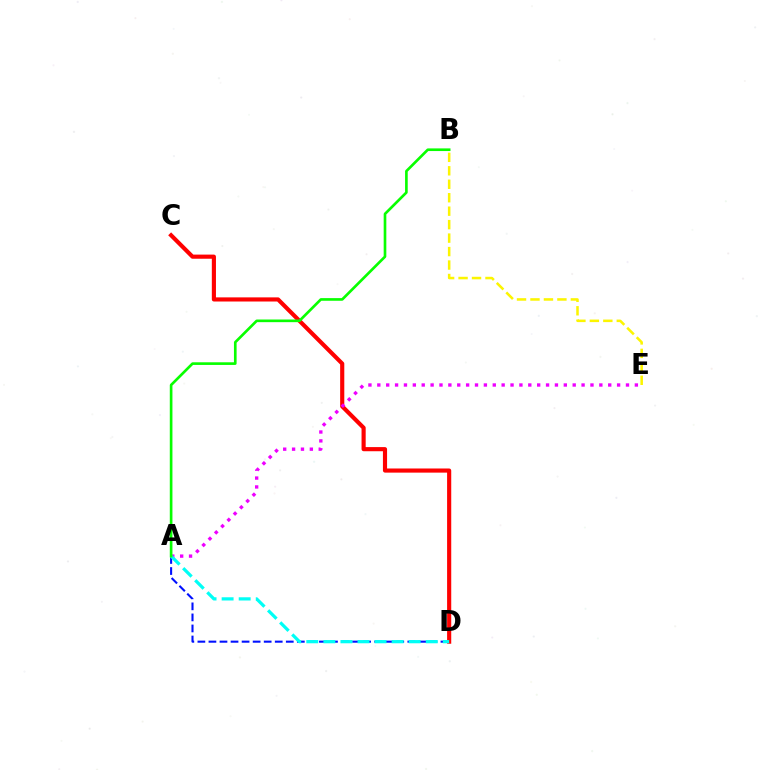{('C', 'D'): [{'color': '#ff0000', 'line_style': 'solid', 'thickness': 2.98}], ('B', 'E'): [{'color': '#fcf500', 'line_style': 'dashed', 'thickness': 1.83}], ('A', 'E'): [{'color': '#ee00ff', 'line_style': 'dotted', 'thickness': 2.41}], ('A', 'D'): [{'color': '#0010ff', 'line_style': 'dashed', 'thickness': 1.5}, {'color': '#00fff6', 'line_style': 'dashed', 'thickness': 2.32}], ('A', 'B'): [{'color': '#08ff00', 'line_style': 'solid', 'thickness': 1.91}]}